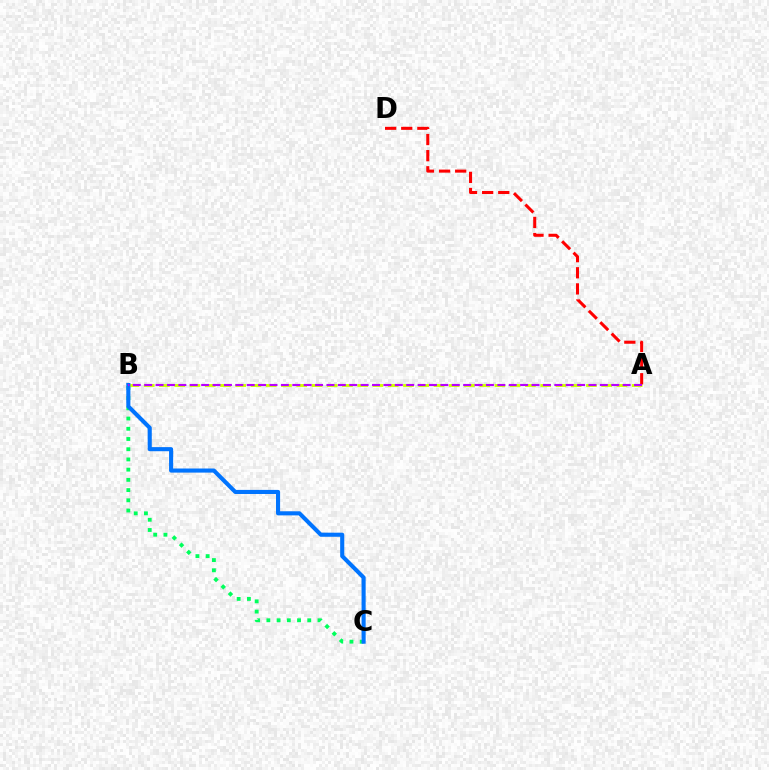{('B', 'C'): [{'color': '#00ff5c', 'line_style': 'dotted', 'thickness': 2.78}, {'color': '#0074ff', 'line_style': 'solid', 'thickness': 2.95}], ('A', 'B'): [{'color': '#d1ff00', 'line_style': 'dashed', 'thickness': 2.07}, {'color': '#b900ff', 'line_style': 'dashed', 'thickness': 1.55}], ('A', 'D'): [{'color': '#ff0000', 'line_style': 'dashed', 'thickness': 2.19}]}